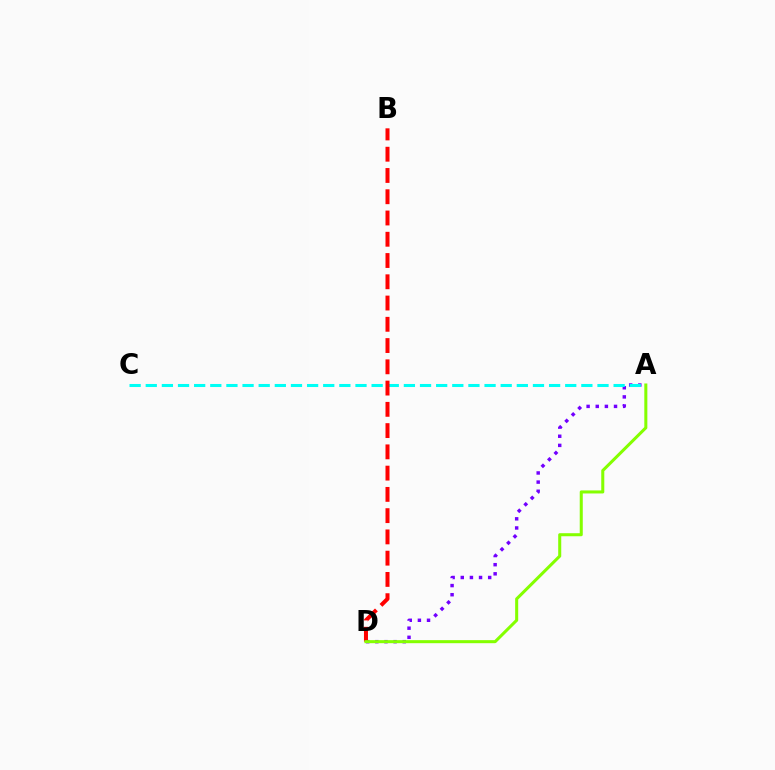{('A', 'D'): [{'color': '#7200ff', 'line_style': 'dotted', 'thickness': 2.48}, {'color': '#84ff00', 'line_style': 'solid', 'thickness': 2.19}], ('A', 'C'): [{'color': '#00fff6', 'line_style': 'dashed', 'thickness': 2.19}], ('B', 'D'): [{'color': '#ff0000', 'line_style': 'dashed', 'thickness': 2.89}]}